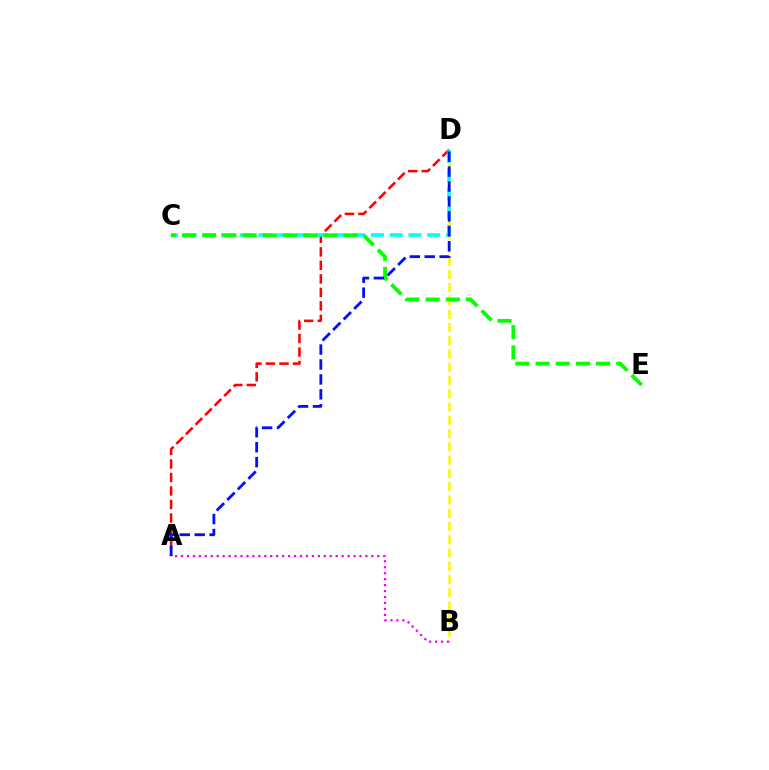{('B', 'D'): [{'color': '#fcf500', 'line_style': 'dashed', 'thickness': 1.8}], ('A', 'D'): [{'color': '#ff0000', 'line_style': 'dashed', 'thickness': 1.84}, {'color': '#0010ff', 'line_style': 'dashed', 'thickness': 2.03}], ('A', 'B'): [{'color': '#ee00ff', 'line_style': 'dotted', 'thickness': 1.62}], ('C', 'D'): [{'color': '#00fff6', 'line_style': 'dashed', 'thickness': 2.55}], ('C', 'E'): [{'color': '#08ff00', 'line_style': 'dashed', 'thickness': 2.74}]}